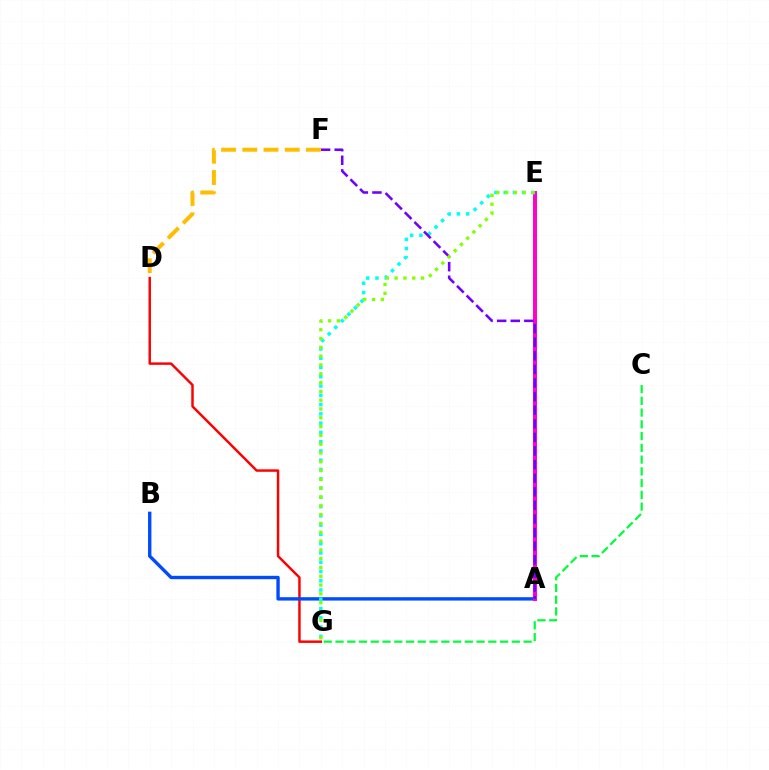{('D', 'G'): [{'color': '#ff0000', 'line_style': 'solid', 'thickness': 1.77}], ('A', 'B'): [{'color': '#004bff', 'line_style': 'solid', 'thickness': 2.43}], ('A', 'E'): [{'color': '#ff00cf', 'line_style': 'solid', 'thickness': 2.85}], ('E', 'G'): [{'color': '#00fff6', 'line_style': 'dotted', 'thickness': 2.52}, {'color': '#84ff00', 'line_style': 'dotted', 'thickness': 2.39}], ('A', 'F'): [{'color': '#7200ff', 'line_style': 'dashed', 'thickness': 1.85}], ('D', 'F'): [{'color': '#ffbd00', 'line_style': 'dashed', 'thickness': 2.88}], ('C', 'G'): [{'color': '#00ff39', 'line_style': 'dashed', 'thickness': 1.6}]}